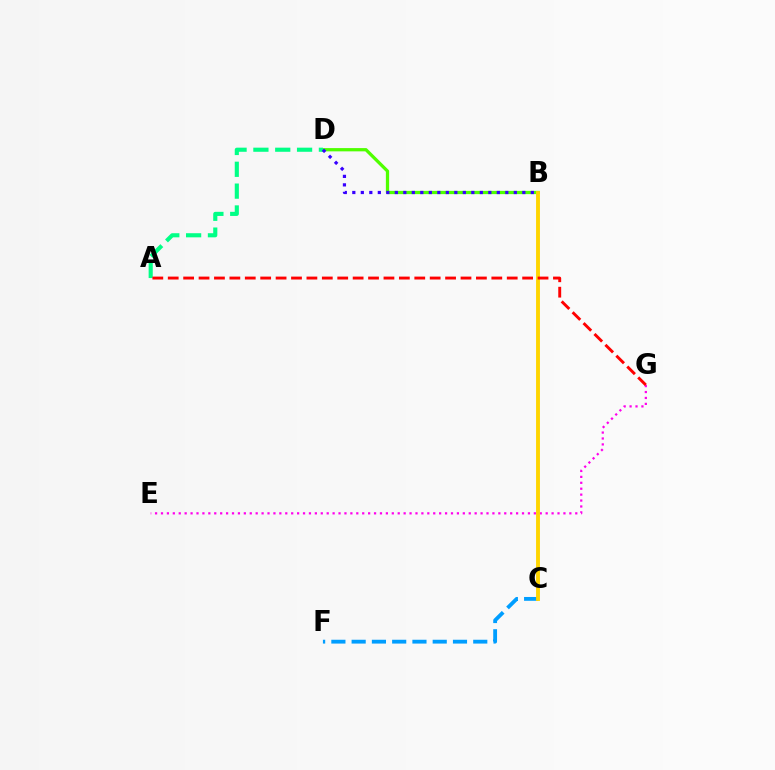{('B', 'D'): [{'color': '#4fff00', 'line_style': 'solid', 'thickness': 2.35}, {'color': '#3700ff', 'line_style': 'dotted', 'thickness': 2.31}], ('C', 'F'): [{'color': '#009eff', 'line_style': 'dashed', 'thickness': 2.75}], ('E', 'G'): [{'color': '#ff00ed', 'line_style': 'dotted', 'thickness': 1.61}], ('A', 'D'): [{'color': '#00ff86', 'line_style': 'dashed', 'thickness': 2.97}], ('B', 'C'): [{'color': '#ffd500', 'line_style': 'solid', 'thickness': 2.8}], ('A', 'G'): [{'color': '#ff0000', 'line_style': 'dashed', 'thickness': 2.09}]}